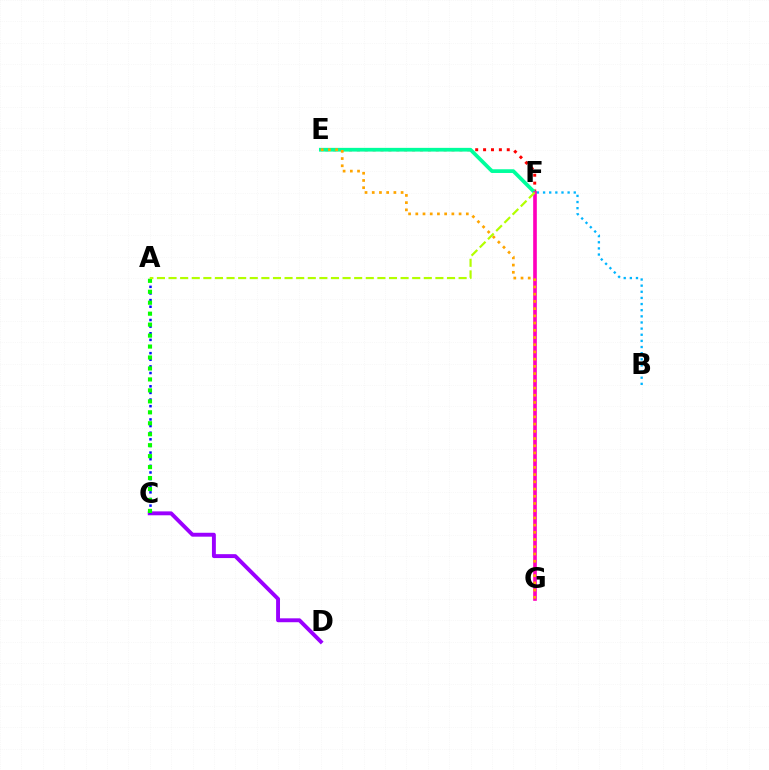{('B', 'F'): [{'color': '#00b5ff', 'line_style': 'dotted', 'thickness': 1.67}], ('E', 'F'): [{'color': '#ff0000', 'line_style': 'dotted', 'thickness': 2.14}, {'color': '#00ff9d', 'line_style': 'solid', 'thickness': 2.68}], ('C', 'D'): [{'color': '#9b00ff', 'line_style': 'solid', 'thickness': 2.81}], ('A', 'C'): [{'color': '#0010ff', 'line_style': 'dotted', 'thickness': 1.8}, {'color': '#08ff00', 'line_style': 'dotted', 'thickness': 2.98}], ('F', 'G'): [{'color': '#ff00bd', 'line_style': 'solid', 'thickness': 2.63}], ('E', 'G'): [{'color': '#ffa500', 'line_style': 'dotted', 'thickness': 1.96}], ('A', 'F'): [{'color': '#b3ff00', 'line_style': 'dashed', 'thickness': 1.58}]}